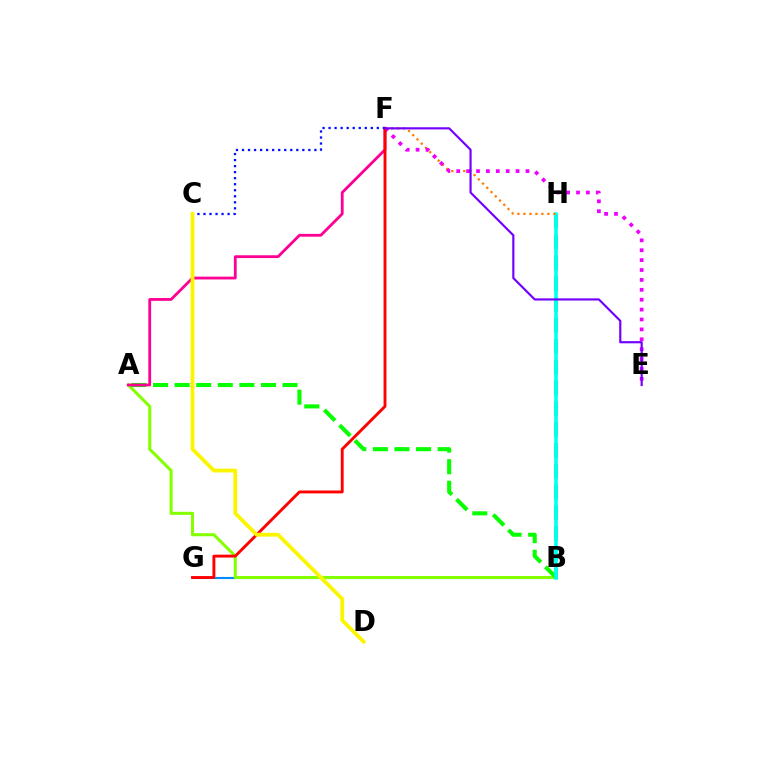{('B', 'H'): [{'color': '#00ff74', 'line_style': 'dashed', 'thickness': 2.83}, {'color': '#00fff6', 'line_style': 'solid', 'thickness': 2.57}], ('B', 'G'): [{'color': '#008cff', 'line_style': 'solid', 'thickness': 1.51}], ('A', 'B'): [{'color': '#84ff00', 'line_style': 'solid', 'thickness': 2.2}, {'color': '#08ff00', 'line_style': 'dashed', 'thickness': 2.93}], ('F', 'H'): [{'color': '#ff7c00', 'line_style': 'dotted', 'thickness': 1.63}], ('E', 'F'): [{'color': '#ee00ff', 'line_style': 'dotted', 'thickness': 2.69}, {'color': '#7200ff', 'line_style': 'solid', 'thickness': 1.56}], ('A', 'F'): [{'color': '#ff0094', 'line_style': 'solid', 'thickness': 2.02}], ('F', 'G'): [{'color': '#ff0000', 'line_style': 'solid', 'thickness': 2.08}], ('C', 'F'): [{'color': '#0010ff', 'line_style': 'dotted', 'thickness': 1.64}], ('C', 'D'): [{'color': '#fcf500', 'line_style': 'solid', 'thickness': 2.72}]}